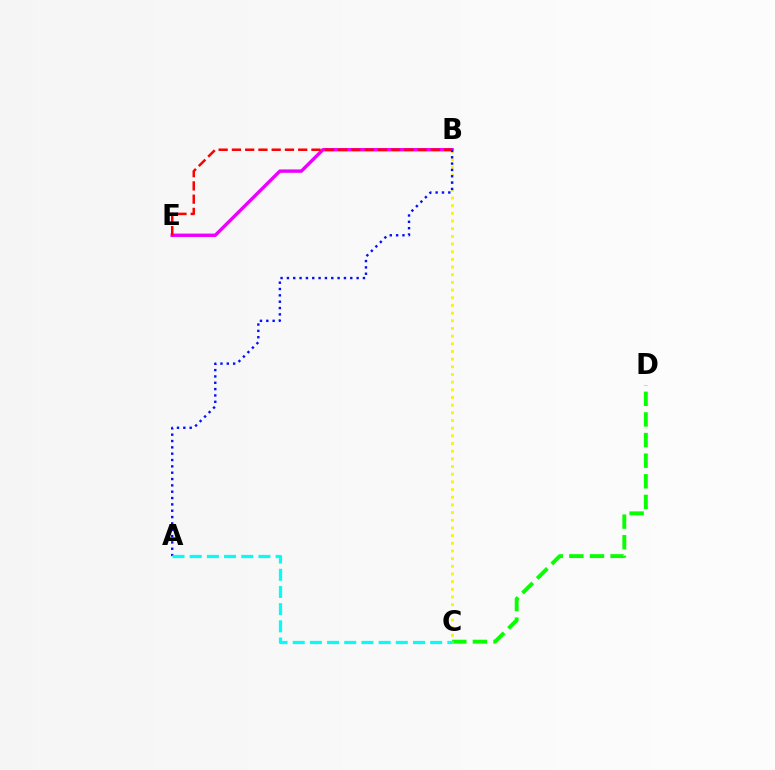{('B', 'E'): [{'color': '#ee00ff', 'line_style': 'solid', 'thickness': 2.44}, {'color': '#ff0000', 'line_style': 'dashed', 'thickness': 1.8}], ('C', 'D'): [{'color': '#08ff00', 'line_style': 'dashed', 'thickness': 2.8}], ('B', 'C'): [{'color': '#fcf500', 'line_style': 'dotted', 'thickness': 2.08}], ('A', 'B'): [{'color': '#0010ff', 'line_style': 'dotted', 'thickness': 1.72}], ('A', 'C'): [{'color': '#00fff6', 'line_style': 'dashed', 'thickness': 2.33}]}